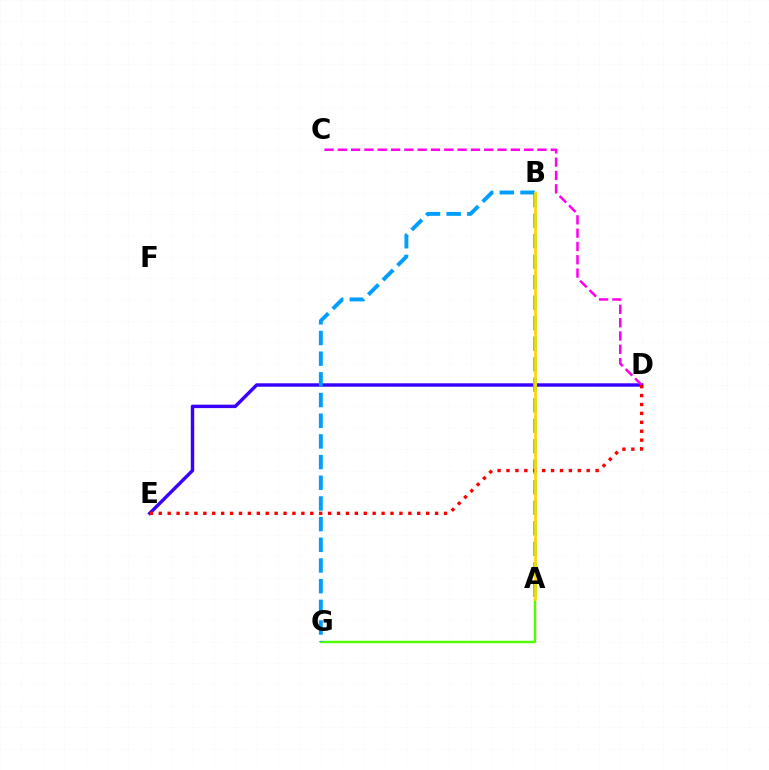{('D', 'E'): [{'color': '#3700ff', 'line_style': 'solid', 'thickness': 2.46}, {'color': '#ff0000', 'line_style': 'dotted', 'thickness': 2.42}], ('A', 'G'): [{'color': '#4fff00', 'line_style': 'solid', 'thickness': 1.75}], ('A', 'B'): [{'color': '#00ff86', 'line_style': 'dashed', 'thickness': 2.79}, {'color': '#ffd500', 'line_style': 'solid', 'thickness': 1.97}], ('C', 'D'): [{'color': '#ff00ed', 'line_style': 'dashed', 'thickness': 1.81}], ('B', 'G'): [{'color': '#009eff', 'line_style': 'dashed', 'thickness': 2.81}]}